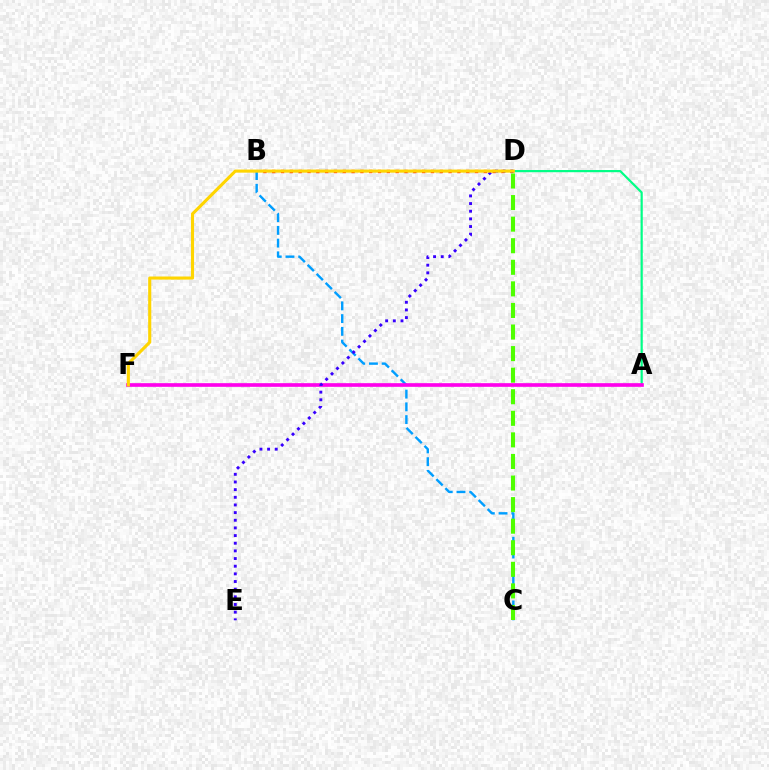{('A', 'D'): [{'color': '#00ff86', 'line_style': 'solid', 'thickness': 1.58}], ('B', 'D'): [{'color': '#ff0000', 'line_style': 'dotted', 'thickness': 2.4}], ('B', 'C'): [{'color': '#009eff', 'line_style': 'dashed', 'thickness': 1.73}], ('A', 'F'): [{'color': '#ff00ed', 'line_style': 'solid', 'thickness': 2.63}], ('D', 'E'): [{'color': '#3700ff', 'line_style': 'dotted', 'thickness': 2.08}], ('C', 'D'): [{'color': '#4fff00', 'line_style': 'dashed', 'thickness': 2.93}], ('D', 'F'): [{'color': '#ffd500', 'line_style': 'solid', 'thickness': 2.24}]}